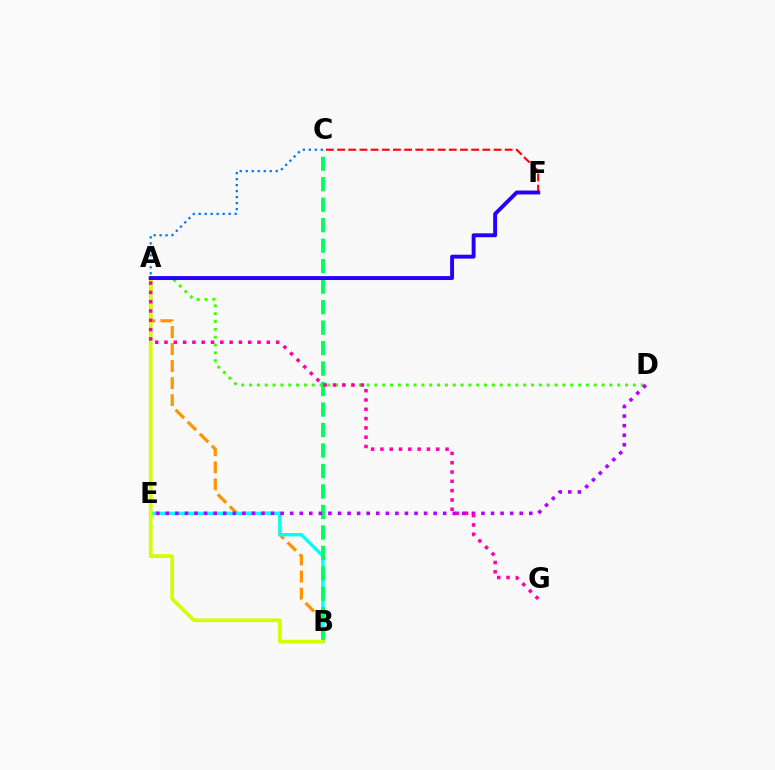{('A', 'D'): [{'color': '#3dff00', 'line_style': 'dotted', 'thickness': 2.13}], ('A', 'B'): [{'color': '#ff9400', 'line_style': 'dashed', 'thickness': 2.31}, {'color': '#d1ff00', 'line_style': 'solid', 'thickness': 2.67}], ('B', 'E'): [{'color': '#00fff6', 'line_style': 'solid', 'thickness': 2.4}], ('B', 'C'): [{'color': '#00ff5c', 'line_style': 'dashed', 'thickness': 2.78}], ('C', 'F'): [{'color': '#ff0000', 'line_style': 'dashed', 'thickness': 1.52}], ('D', 'E'): [{'color': '#b900ff', 'line_style': 'dotted', 'thickness': 2.6}], ('A', 'C'): [{'color': '#0074ff', 'line_style': 'dotted', 'thickness': 1.63}], ('A', 'F'): [{'color': '#2500ff', 'line_style': 'solid', 'thickness': 2.81}], ('A', 'G'): [{'color': '#ff00ac', 'line_style': 'dotted', 'thickness': 2.53}]}